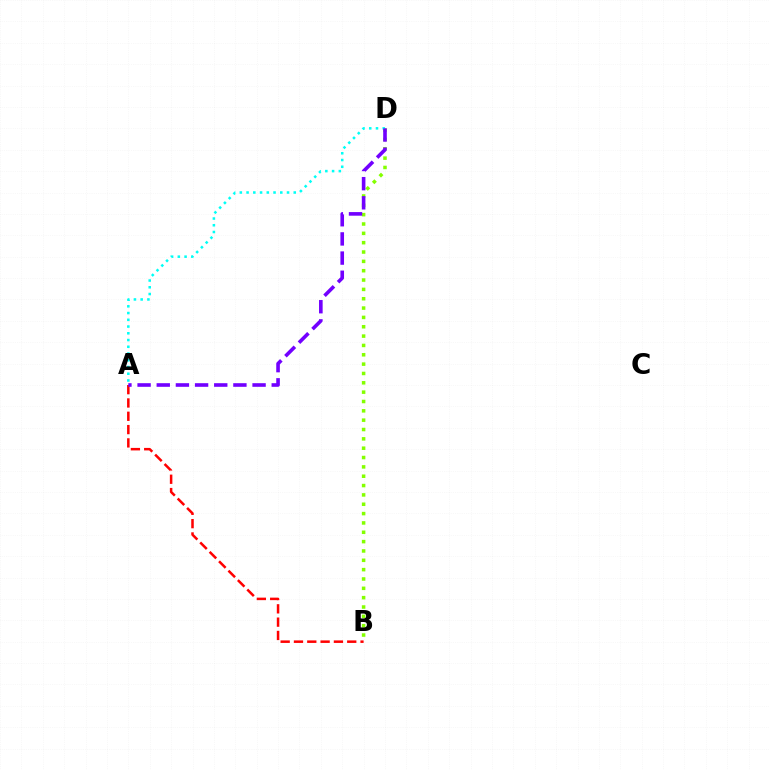{('A', 'B'): [{'color': '#ff0000', 'line_style': 'dashed', 'thickness': 1.81}], ('B', 'D'): [{'color': '#84ff00', 'line_style': 'dotted', 'thickness': 2.54}], ('A', 'D'): [{'color': '#00fff6', 'line_style': 'dotted', 'thickness': 1.83}, {'color': '#7200ff', 'line_style': 'dashed', 'thickness': 2.6}]}